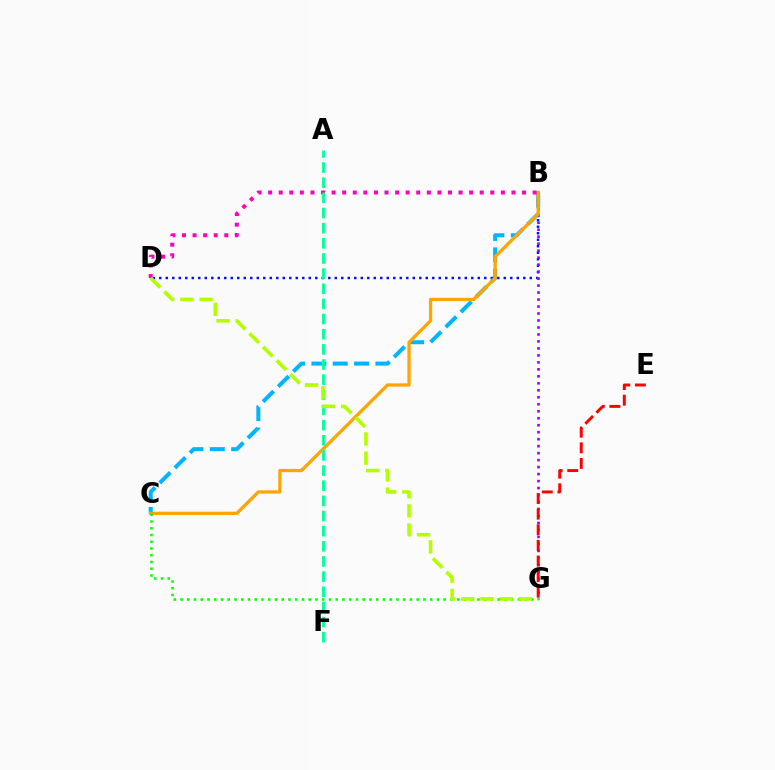{('B', 'D'): [{'color': '#0010ff', 'line_style': 'dotted', 'thickness': 1.77}, {'color': '#ff00bd', 'line_style': 'dotted', 'thickness': 2.87}], ('B', 'G'): [{'color': '#9b00ff', 'line_style': 'dotted', 'thickness': 1.9}], ('E', 'G'): [{'color': '#ff0000', 'line_style': 'dashed', 'thickness': 2.12}], ('B', 'C'): [{'color': '#00b5ff', 'line_style': 'dashed', 'thickness': 2.9}, {'color': '#ffa500', 'line_style': 'solid', 'thickness': 2.37}], ('C', 'G'): [{'color': '#08ff00', 'line_style': 'dotted', 'thickness': 1.83}], ('A', 'F'): [{'color': '#00ff9d', 'line_style': 'dashed', 'thickness': 2.06}], ('D', 'G'): [{'color': '#b3ff00', 'line_style': 'dashed', 'thickness': 2.6}]}